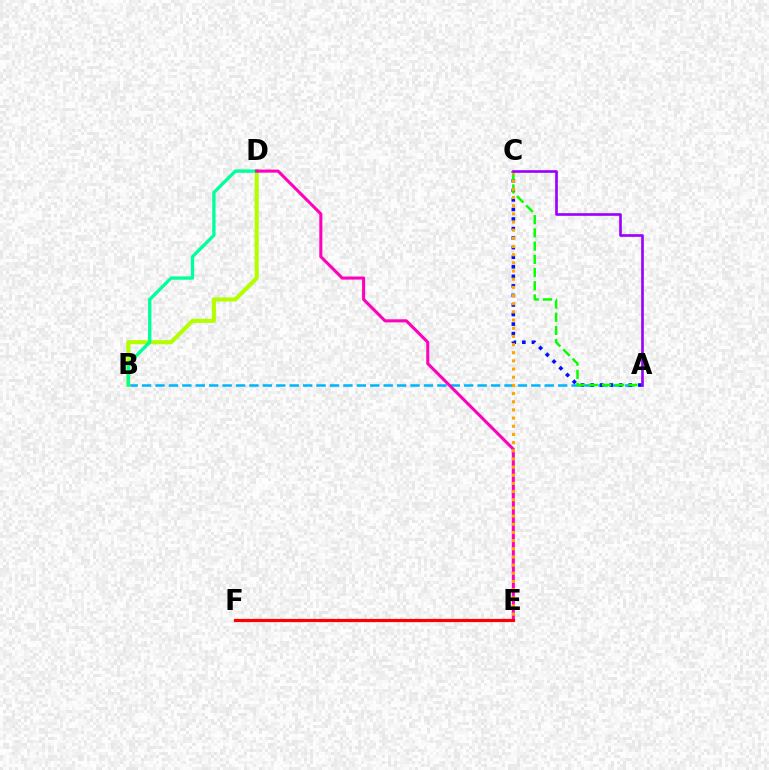{('A', 'B'): [{'color': '#00b5ff', 'line_style': 'dashed', 'thickness': 1.82}], ('A', 'C'): [{'color': '#0010ff', 'line_style': 'dotted', 'thickness': 2.6}, {'color': '#08ff00', 'line_style': 'dashed', 'thickness': 1.79}, {'color': '#9b00ff', 'line_style': 'solid', 'thickness': 1.91}], ('B', 'D'): [{'color': '#b3ff00', 'line_style': 'solid', 'thickness': 2.95}, {'color': '#00ff9d', 'line_style': 'solid', 'thickness': 2.39}], ('D', 'E'): [{'color': '#ff00bd', 'line_style': 'solid', 'thickness': 2.21}], ('E', 'F'): [{'color': '#ff0000', 'line_style': 'solid', 'thickness': 2.3}], ('C', 'E'): [{'color': '#ffa500', 'line_style': 'dotted', 'thickness': 2.22}]}